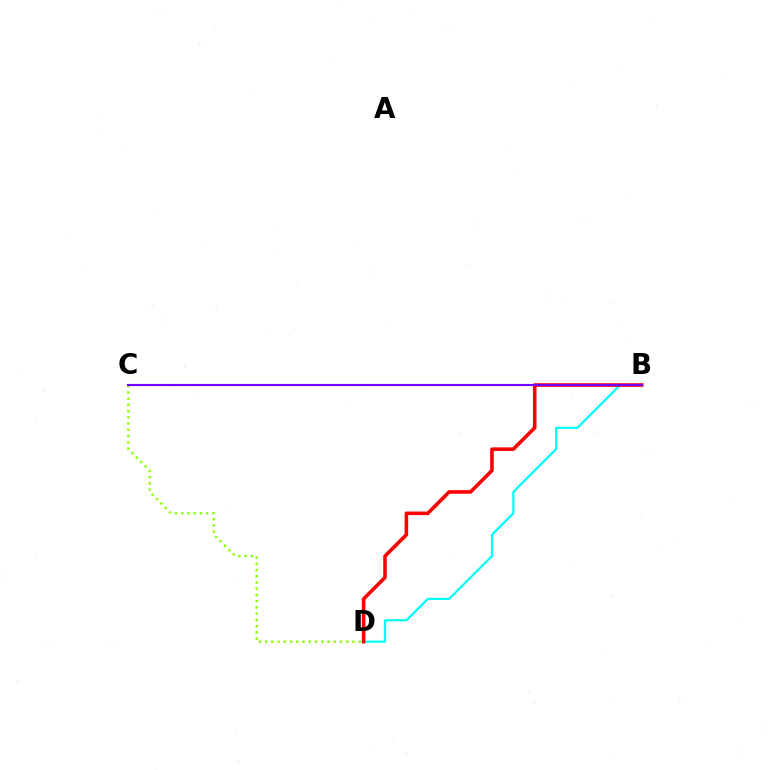{('C', 'D'): [{'color': '#84ff00', 'line_style': 'dotted', 'thickness': 1.7}], ('B', 'D'): [{'color': '#00fff6', 'line_style': 'solid', 'thickness': 1.58}, {'color': '#ff0000', 'line_style': 'solid', 'thickness': 2.58}], ('B', 'C'): [{'color': '#7200ff', 'line_style': 'solid', 'thickness': 1.55}]}